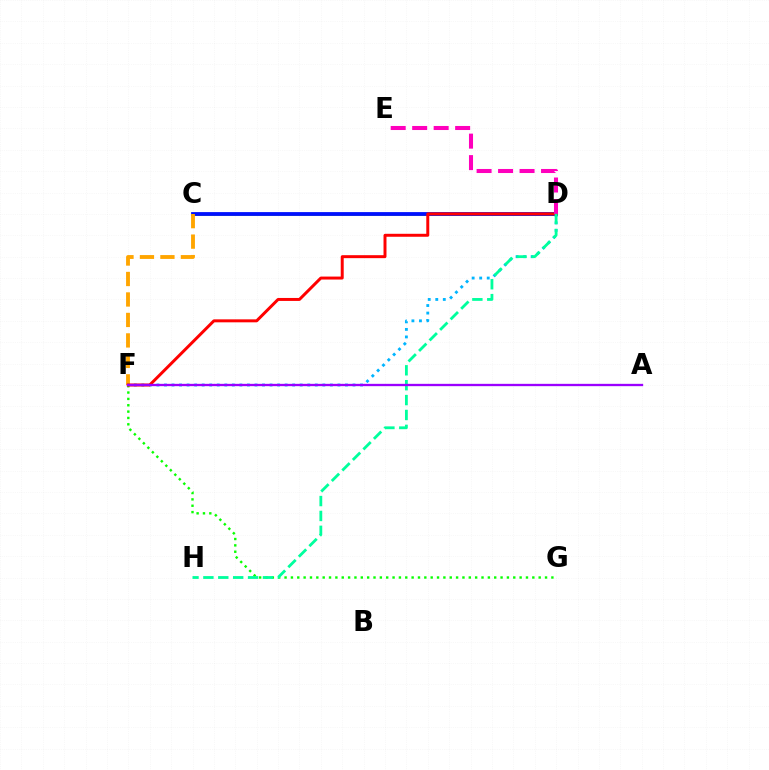{('C', 'D'): [{'color': '#b3ff00', 'line_style': 'solid', 'thickness': 2.17}, {'color': '#0010ff', 'line_style': 'solid', 'thickness': 2.74}], ('C', 'F'): [{'color': '#ffa500', 'line_style': 'dashed', 'thickness': 2.78}], ('D', 'F'): [{'color': '#00b5ff', 'line_style': 'dotted', 'thickness': 2.05}, {'color': '#ff0000', 'line_style': 'solid', 'thickness': 2.14}], ('F', 'G'): [{'color': '#08ff00', 'line_style': 'dotted', 'thickness': 1.73}], ('D', 'E'): [{'color': '#ff00bd', 'line_style': 'dashed', 'thickness': 2.92}], ('D', 'H'): [{'color': '#00ff9d', 'line_style': 'dashed', 'thickness': 2.02}], ('A', 'F'): [{'color': '#9b00ff', 'line_style': 'solid', 'thickness': 1.67}]}